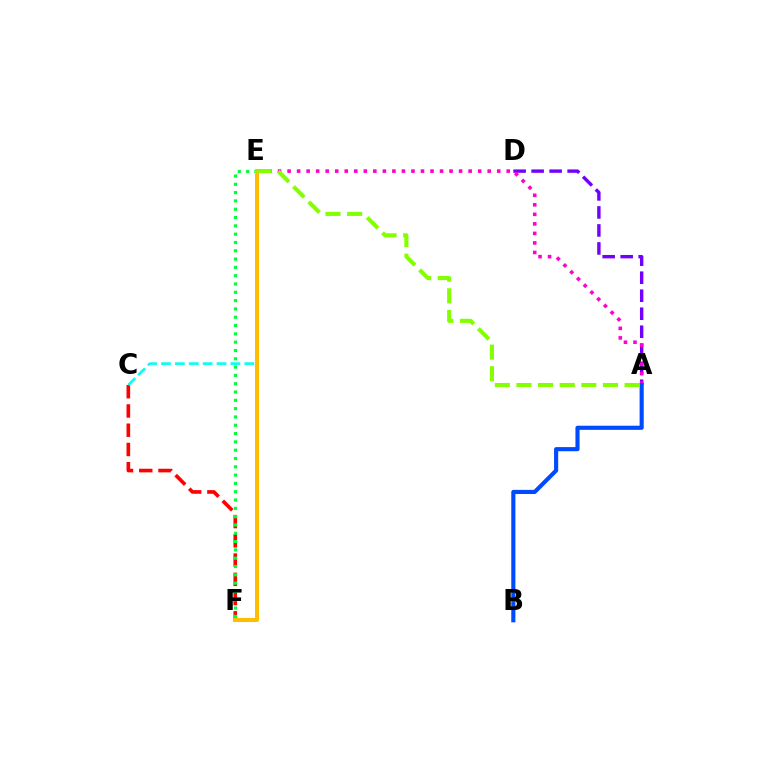{('C', 'F'): [{'color': '#ff0000', 'line_style': 'dashed', 'thickness': 2.62}], ('C', 'E'): [{'color': '#00fff6', 'line_style': 'dashed', 'thickness': 1.89}], ('A', 'D'): [{'color': '#7200ff', 'line_style': 'dashed', 'thickness': 2.45}], ('A', 'E'): [{'color': '#ff00cf', 'line_style': 'dotted', 'thickness': 2.59}, {'color': '#84ff00', 'line_style': 'dashed', 'thickness': 2.94}], ('E', 'F'): [{'color': '#00ff39', 'line_style': 'dotted', 'thickness': 2.26}, {'color': '#ffbd00', 'line_style': 'solid', 'thickness': 2.9}], ('A', 'B'): [{'color': '#004bff', 'line_style': 'solid', 'thickness': 2.97}]}